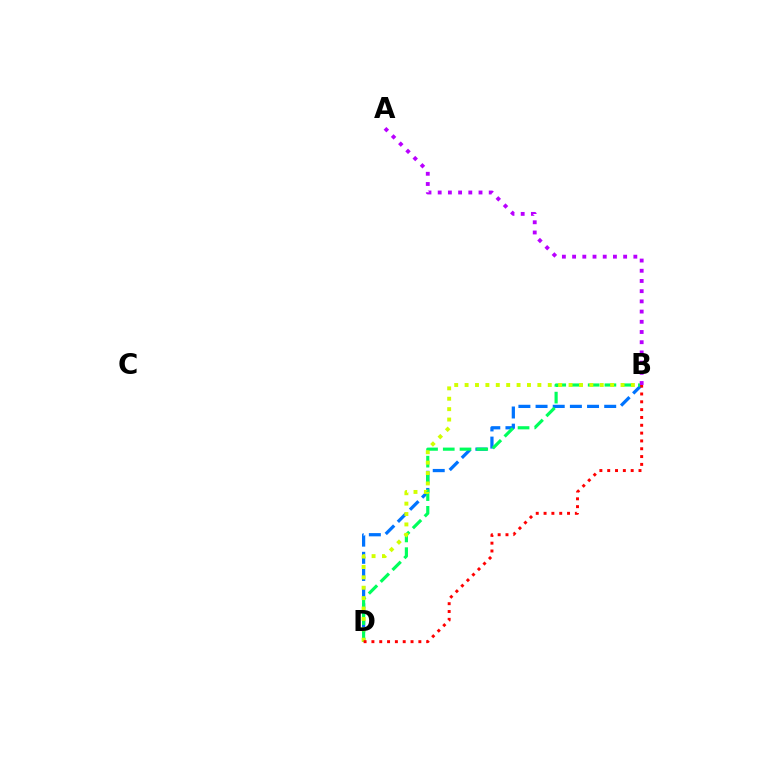{('B', 'D'): [{'color': '#0074ff', 'line_style': 'dashed', 'thickness': 2.33}, {'color': '#00ff5c', 'line_style': 'dashed', 'thickness': 2.27}, {'color': '#d1ff00', 'line_style': 'dotted', 'thickness': 2.82}, {'color': '#ff0000', 'line_style': 'dotted', 'thickness': 2.13}], ('A', 'B'): [{'color': '#b900ff', 'line_style': 'dotted', 'thickness': 2.77}]}